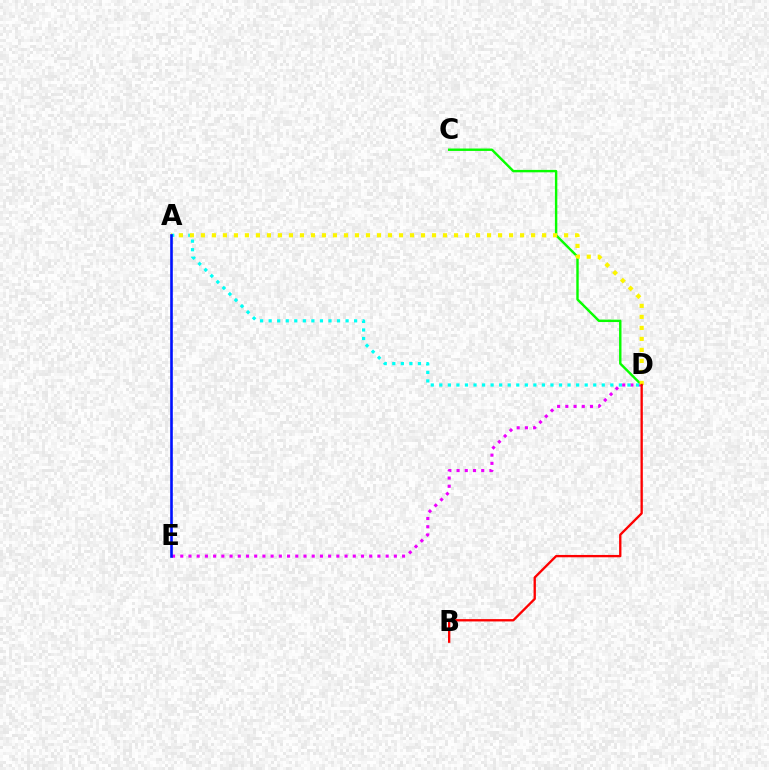{('C', 'D'): [{'color': '#08ff00', 'line_style': 'solid', 'thickness': 1.74}], ('D', 'E'): [{'color': '#ee00ff', 'line_style': 'dotted', 'thickness': 2.23}], ('A', 'D'): [{'color': '#00fff6', 'line_style': 'dotted', 'thickness': 2.32}, {'color': '#fcf500', 'line_style': 'dotted', 'thickness': 2.99}], ('A', 'E'): [{'color': '#0010ff', 'line_style': 'solid', 'thickness': 1.88}], ('B', 'D'): [{'color': '#ff0000', 'line_style': 'solid', 'thickness': 1.68}]}